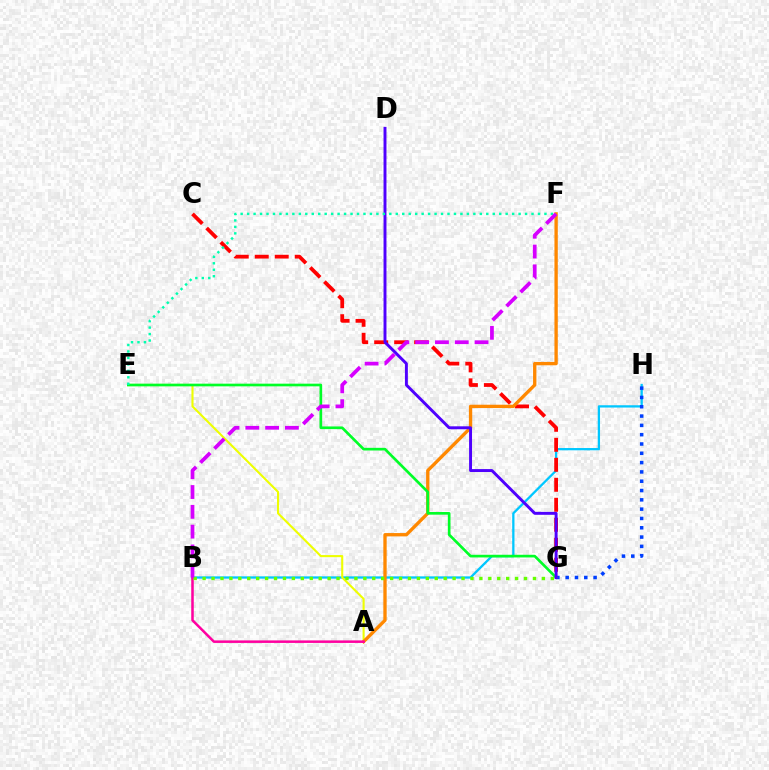{('B', 'H'): [{'color': '#00c7ff', 'line_style': 'solid', 'thickness': 1.64}], ('A', 'E'): [{'color': '#eeff00', 'line_style': 'solid', 'thickness': 1.51}], ('C', 'G'): [{'color': '#ff0000', 'line_style': 'dashed', 'thickness': 2.72}], ('A', 'F'): [{'color': '#ff8800', 'line_style': 'solid', 'thickness': 2.4}], ('G', 'H'): [{'color': '#003fff', 'line_style': 'dotted', 'thickness': 2.53}], ('A', 'B'): [{'color': '#ff00a0', 'line_style': 'solid', 'thickness': 1.82}], ('B', 'G'): [{'color': '#66ff00', 'line_style': 'dotted', 'thickness': 2.43}], ('E', 'G'): [{'color': '#00ff27', 'line_style': 'solid', 'thickness': 1.92}], ('D', 'G'): [{'color': '#4f00ff', 'line_style': 'solid', 'thickness': 2.11}], ('E', 'F'): [{'color': '#00ffaf', 'line_style': 'dotted', 'thickness': 1.76}], ('B', 'F'): [{'color': '#d600ff', 'line_style': 'dashed', 'thickness': 2.69}]}